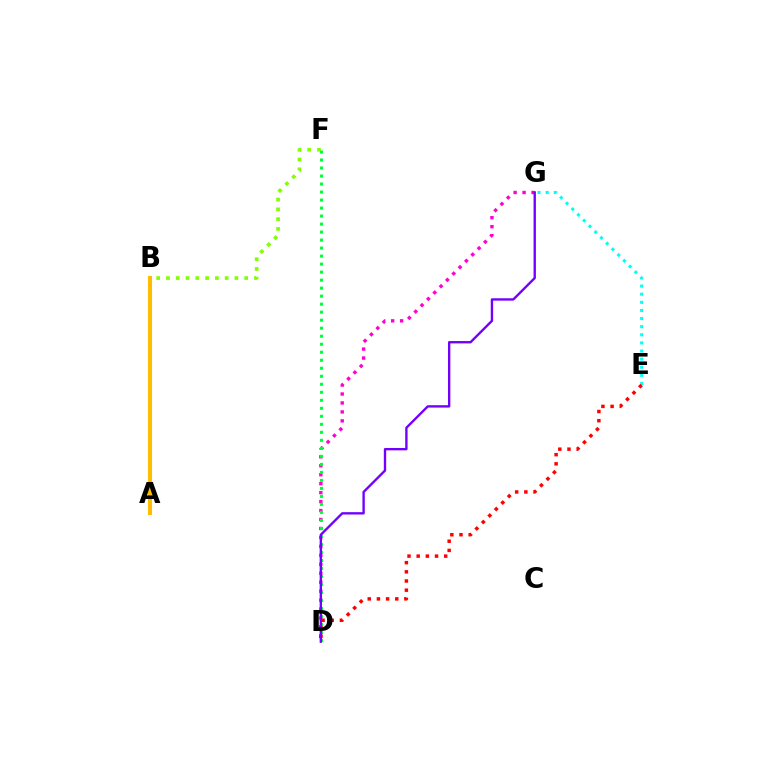{('D', 'G'): [{'color': '#ff00cf', 'line_style': 'dotted', 'thickness': 2.43}, {'color': '#7200ff', 'line_style': 'solid', 'thickness': 1.7}], ('B', 'F'): [{'color': '#84ff00', 'line_style': 'dotted', 'thickness': 2.66}], ('E', 'G'): [{'color': '#00fff6', 'line_style': 'dotted', 'thickness': 2.2}], ('A', 'B'): [{'color': '#004bff', 'line_style': 'solid', 'thickness': 2.72}, {'color': '#ffbd00', 'line_style': 'solid', 'thickness': 2.93}], ('D', 'E'): [{'color': '#ff0000', 'line_style': 'dotted', 'thickness': 2.49}], ('D', 'F'): [{'color': '#00ff39', 'line_style': 'dotted', 'thickness': 2.18}]}